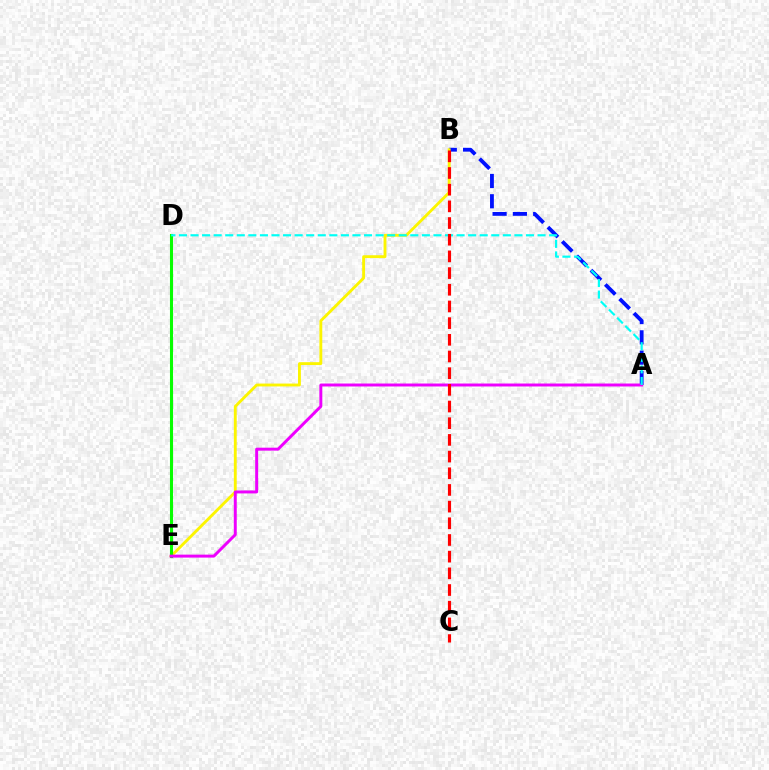{('A', 'B'): [{'color': '#0010ff', 'line_style': 'dashed', 'thickness': 2.76}], ('B', 'E'): [{'color': '#fcf500', 'line_style': 'solid', 'thickness': 2.07}], ('D', 'E'): [{'color': '#08ff00', 'line_style': 'solid', 'thickness': 2.22}], ('A', 'E'): [{'color': '#ee00ff', 'line_style': 'solid', 'thickness': 2.13}], ('A', 'D'): [{'color': '#00fff6', 'line_style': 'dashed', 'thickness': 1.57}], ('B', 'C'): [{'color': '#ff0000', 'line_style': 'dashed', 'thickness': 2.27}]}